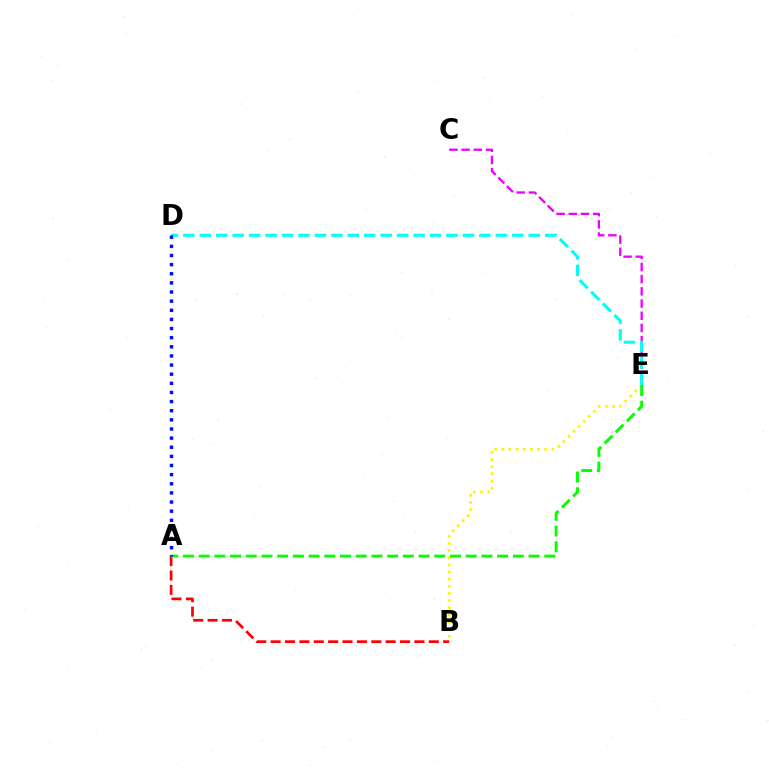{('A', 'B'): [{'color': '#ff0000', 'line_style': 'dashed', 'thickness': 1.95}], ('C', 'E'): [{'color': '#ee00ff', 'line_style': 'dashed', 'thickness': 1.66}], ('B', 'E'): [{'color': '#fcf500', 'line_style': 'dotted', 'thickness': 1.94}], ('D', 'E'): [{'color': '#00fff6', 'line_style': 'dashed', 'thickness': 2.23}], ('A', 'E'): [{'color': '#08ff00', 'line_style': 'dashed', 'thickness': 2.13}], ('A', 'D'): [{'color': '#0010ff', 'line_style': 'dotted', 'thickness': 2.48}]}